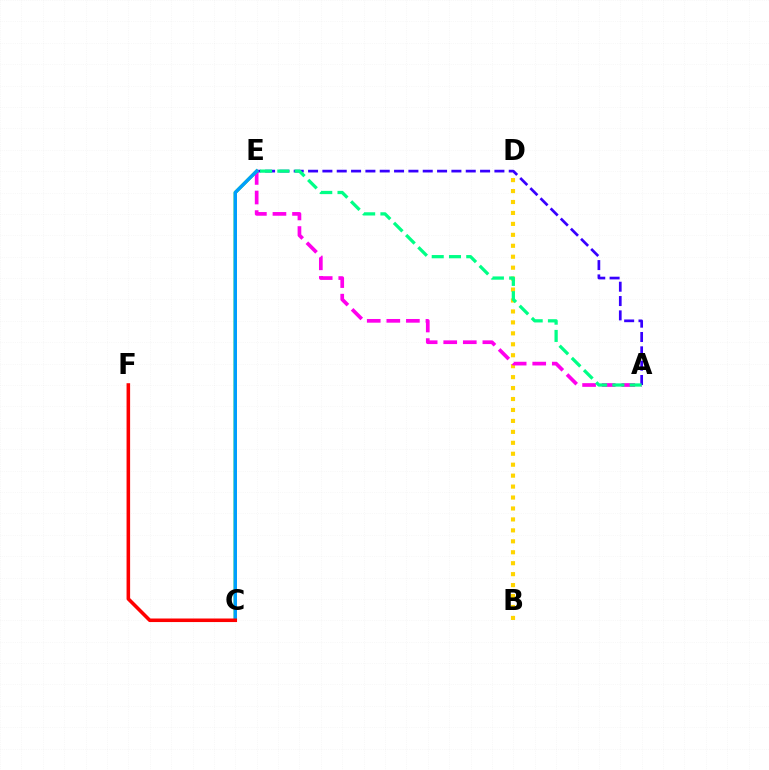{('B', 'D'): [{'color': '#ffd500', 'line_style': 'dotted', 'thickness': 2.97}], ('A', 'E'): [{'color': '#ff00ed', 'line_style': 'dashed', 'thickness': 2.66}, {'color': '#3700ff', 'line_style': 'dashed', 'thickness': 1.95}, {'color': '#00ff86', 'line_style': 'dashed', 'thickness': 2.34}], ('C', 'E'): [{'color': '#4fff00', 'line_style': 'solid', 'thickness': 2.37}, {'color': '#009eff', 'line_style': 'solid', 'thickness': 2.44}], ('C', 'F'): [{'color': '#ff0000', 'line_style': 'solid', 'thickness': 2.56}]}